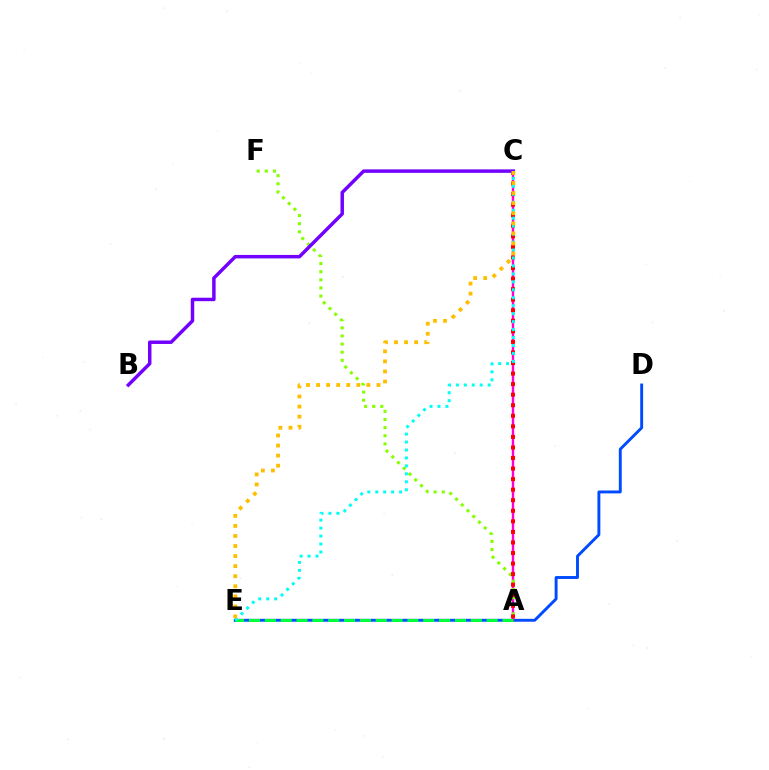{('D', 'E'): [{'color': '#004bff', 'line_style': 'solid', 'thickness': 2.09}], ('A', 'C'): [{'color': '#ff00cf', 'line_style': 'solid', 'thickness': 1.71}, {'color': '#ff0000', 'line_style': 'dotted', 'thickness': 2.87}], ('A', 'F'): [{'color': '#84ff00', 'line_style': 'dotted', 'thickness': 2.21}], ('B', 'C'): [{'color': '#7200ff', 'line_style': 'solid', 'thickness': 2.49}], ('A', 'E'): [{'color': '#00ff39', 'line_style': 'dashed', 'thickness': 2.15}], ('C', 'E'): [{'color': '#00fff6', 'line_style': 'dotted', 'thickness': 2.16}, {'color': '#ffbd00', 'line_style': 'dotted', 'thickness': 2.73}]}